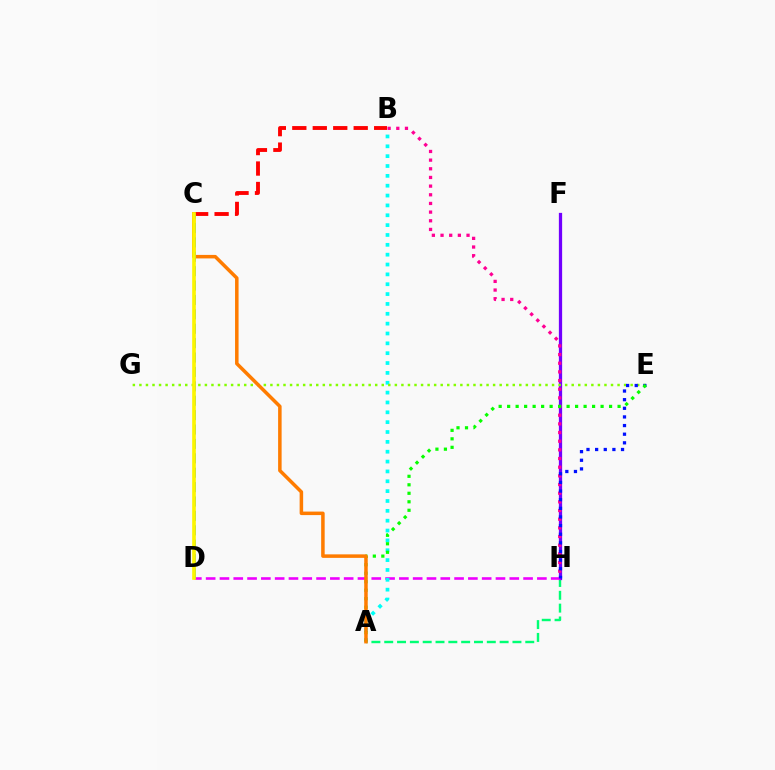{('A', 'H'): [{'color': '#00ff74', 'line_style': 'dashed', 'thickness': 1.74}], ('F', 'H'): [{'color': '#7200ff', 'line_style': 'solid', 'thickness': 2.35}], ('D', 'H'): [{'color': '#ee00ff', 'line_style': 'dashed', 'thickness': 1.87}], ('A', 'B'): [{'color': '#00fff6', 'line_style': 'dotted', 'thickness': 2.68}], ('E', 'G'): [{'color': '#84ff00', 'line_style': 'dotted', 'thickness': 1.78}], ('B', 'H'): [{'color': '#ff0094', 'line_style': 'dotted', 'thickness': 2.35}], ('B', 'C'): [{'color': '#ff0000', 'line_style': 'dashed', 'thickness': 2.78}], ('E', 'H'): [{'color': '#0010ff', 'line_style': 'dotted', 'thickness': 2.35}], ('A', 'E'): [{'color': '#08ff00', 'line_style': 'dotted', 'thickness': 2.31}], ('A', 'C'): [{'color': '#ff7c00', 'line_style': 'solid', 'thickness': 2.53}], ('C', 'D'): [{'color': '#008cff', 'line_style': 'dashed', 'thickness': 1.96}, {'color': '#fcf500', 'line_style': 'solid', 'thickness': 2.62}]}